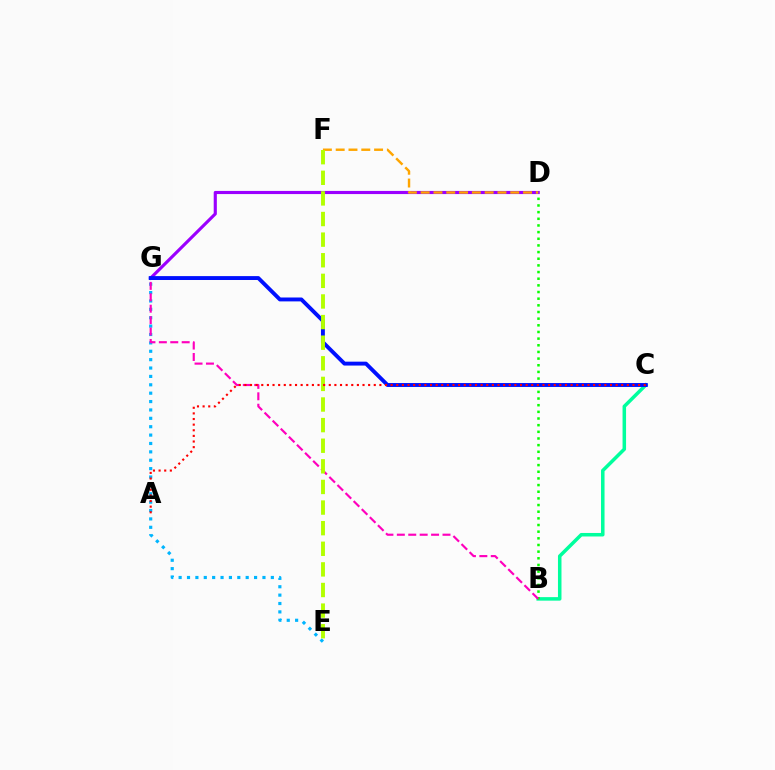{('B', 'C'): [{'color': '#00ff9d', 'line_style': 'solid', 'thickness': 2.53}], ('D', 'G'): [{'color': '#9b00ff', 'line_style': 'solid', 'thickness': 2.26}], ('D', 'F'): [{'color': '#ffa500', 'line_style': 'dashed', 'thickness': 1.74}], ('E', 'G'): [{'color': '#00b5ff', 'line_style': 'dotted', 'thickness': 2.28}], ('B', 'D'): [{'color': '#08ff00', 'line_style': 'dotted', 'thickness': 1.81}], ('B', 'G'): [{'color': '#ff00bd', 'line_style': 'dashed', 'thickness': 1.55}], ('C', 'G'): [{'color': '#0010ff', 'line_style': 'solid', 'thickness': 2.81}], ('E', 'F'): [{'color': '#b3ff00', 'line_style': 'dashed', 'thickness': 2.8}], ('A', 'C'): [{'color': '#ff0000', 'line_style': 'dotted', 'thickness': 1.53}]}